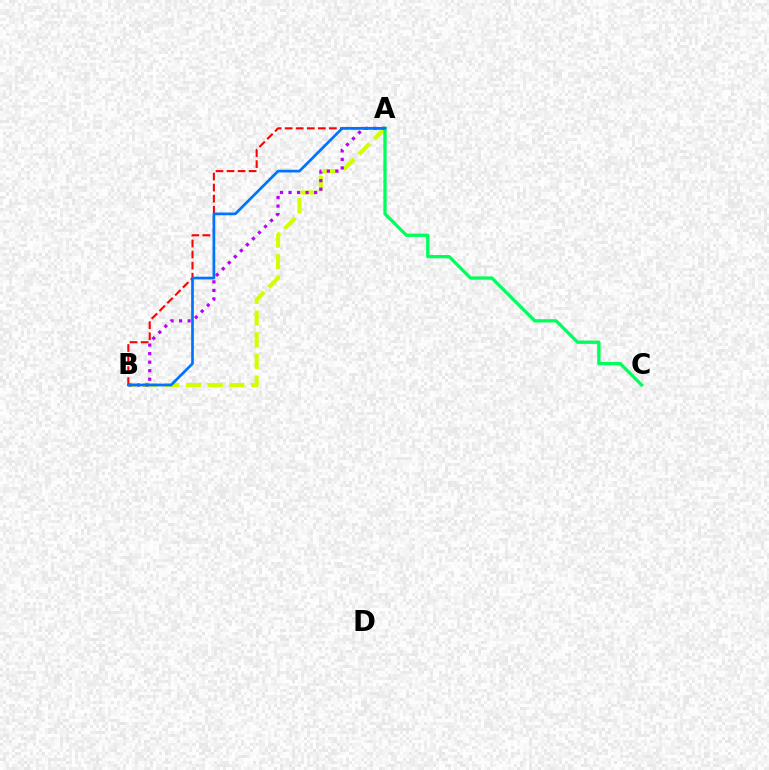{('A', 'B'): [{'color': '#d1ff00', 'line_style': 'dashed', 'thickness': 2.95}, {'color': '#ff0000', 'line_style': 'dashed', 'thickness': 1.5}, {'color': '#b900ff', 'line_style': 'dotted', 'thickness': 2.32}, {'color': '#0074ff', 'line_style': 'solid', 'thickness': 1.95}], ('A', 'C'): [{'color': '#00ff5c', 'line_style': 'solid', 'thickness': 2.37}]}